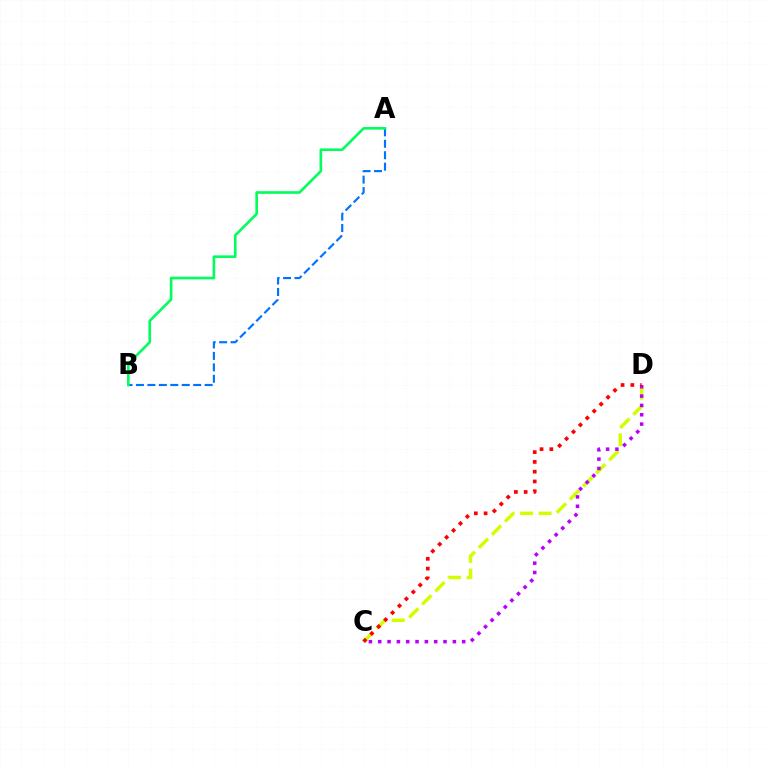{('C', 'D'): [{'color': '#d1ff00', 'line_style': 'dashed', 'thickness': 2.52}, {'color': '#b900ff', 'line_style': 'dotted', 'thickness': 2.53}, {'color': '#ff0000', 'line_style': 'dotted', 'thickness': 2.66}], ('A', 'B'): [{'color': '#0074ff', 'line_style': 'dashed', 'thickness': 1.56}, {'color': '#00ff5c', 'line_style': 'solid', 'thickness': 1.89}]}